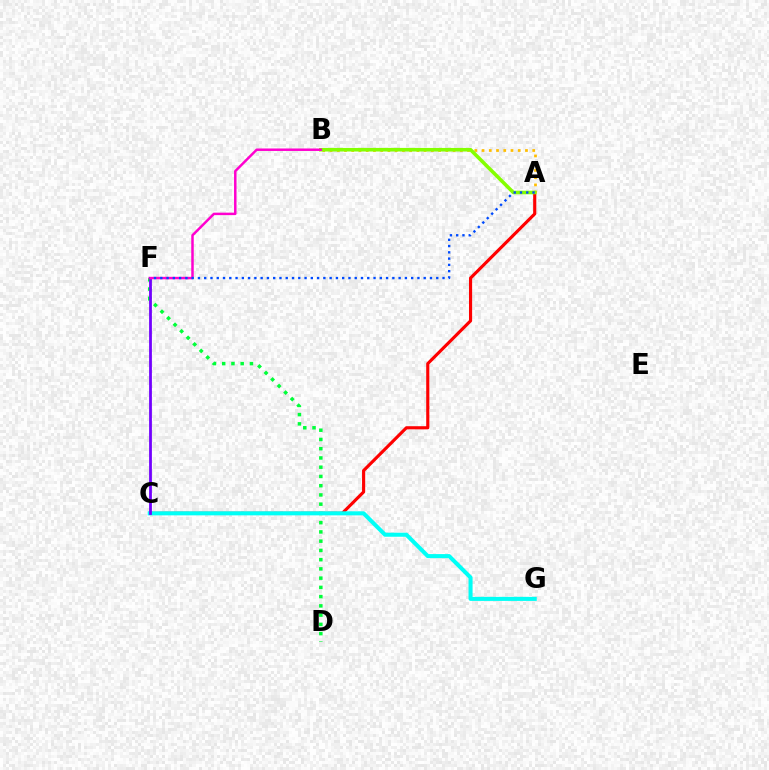{('A', 'C'): [{'color': '#ff0000', 'line_style': 'solid', 'thickness': 2.26}], ('D', 'F'): [{'color': '#00ff39', 'line_style': 'dotted', 'thickness': 2.51}], ('A', 'B'): [{'color': '#ffbd00', 'line_style': 'dotted', 'thickness': 1.97}, {'color': '#84ff00', 'line_style': 'solid', 'thickness': 2.58}], ('C', 'G'): [{'color': '#00fff6', 'line_style': 'solid', 'thickness': 2.91}], ('C', 'F'): [{'color': '#7200ff', 'line_style': 'solid', 'thickness': 2.0}], ('B', 'F'): [{'color': '#ff00cf', 'line_style': 'solid', 'thickness': 1.79}], ('A', 'F'): [{'color': '#004bff', 'line_style': 'dotted', 'thickness': 1.7}]}